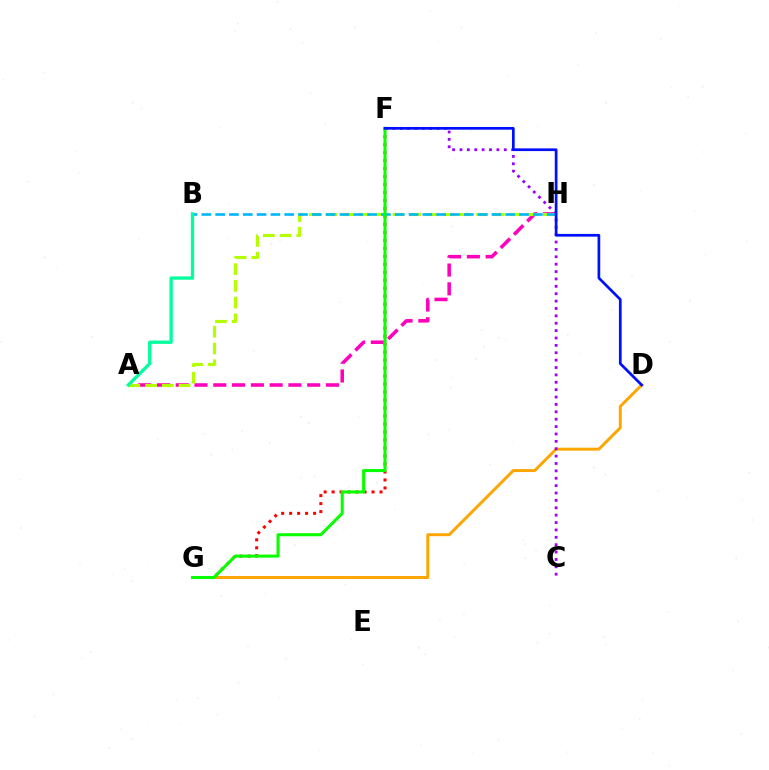{('D', 'G'): [{'color': '#ffa500', 'line_style': 'solid', 'thickness': 2.12}], ('A', 'H'): [{'color': '#ff00bd', 'line_style': 'dashed', 'thickness': 2.55}, {'color': '#b3ff00', 'line_style': 'dashed', 'thickness': 2.27}], ('F', 'G'): [{'color': '#ff0000', 'line_style': 'dotted', 'thickness': 2.17}, {'color': '#08ff00', 'line_style': 'solid', 'thickness': 2.21}], ('C', 'F'): [{'color': '#9b00ff', 'line_style': 'dotted', 'thickness': 2.01}], ('B', 'H'): [{'color': '#00b5ff', 'line_style': 'dashed', 'thickness': 1.88}], ('D', 'F'): [{'color': '#0010ff', 'line_style': 'solid', 'thickness': 1.95}], ('A', 'B'): [{'color': '#00ff9d', 'line_style': 'solid', 'thickness': 2.39}]}